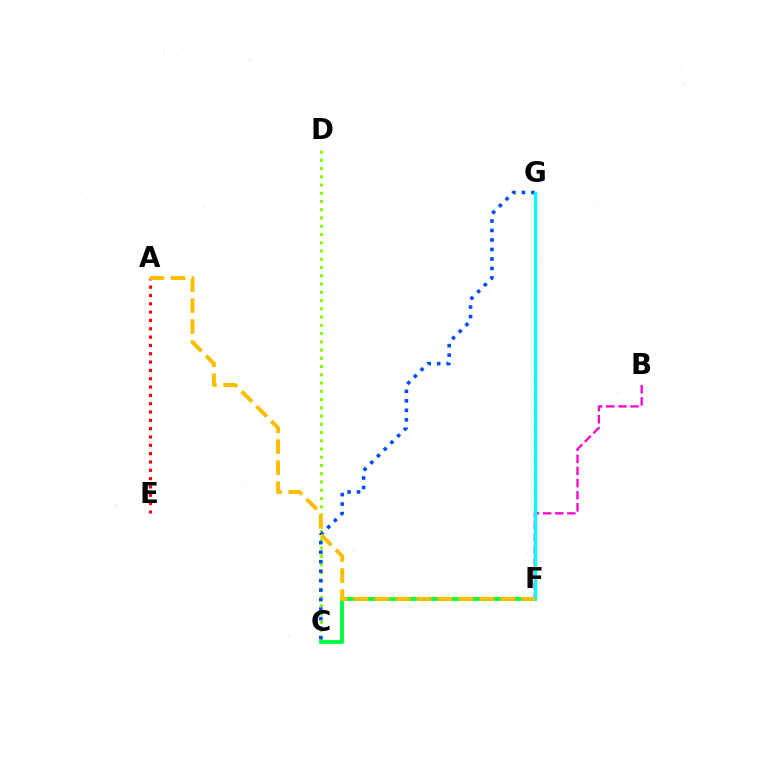{('C', 'D'): [{'color': '#84ff00', 'line_style': 'dotted', 'thickness': 2.24}], ('A', 'E'): [{'color': '#ff0000', 'line_style': 'dotted', 'thickness': 2.26}], ('F', 'G'): [{'color': '#7200ff', 'line_style': 'dashed', 'thickness': 2.21}, {'color': '#00fff6', 'line_style': 'solid', 'thickness': 2.33}], ('B', 'F'): [{'color': '#ff00cf', 'line_style': 'dashed', 'thickness': 1.65}], ('C', 'F'): [{'color': '#00ff39', 'line_style': 'solid', 'thickness': 2.72}], ('C', 'G'): [{'color': '#004bff', 'line_style': 'dotted', 'thickness': 2.58}], ('A', 'F'): [{'color': '#ffbd00', 'line_style': 'dashed', 'thickness': 2.85}]}